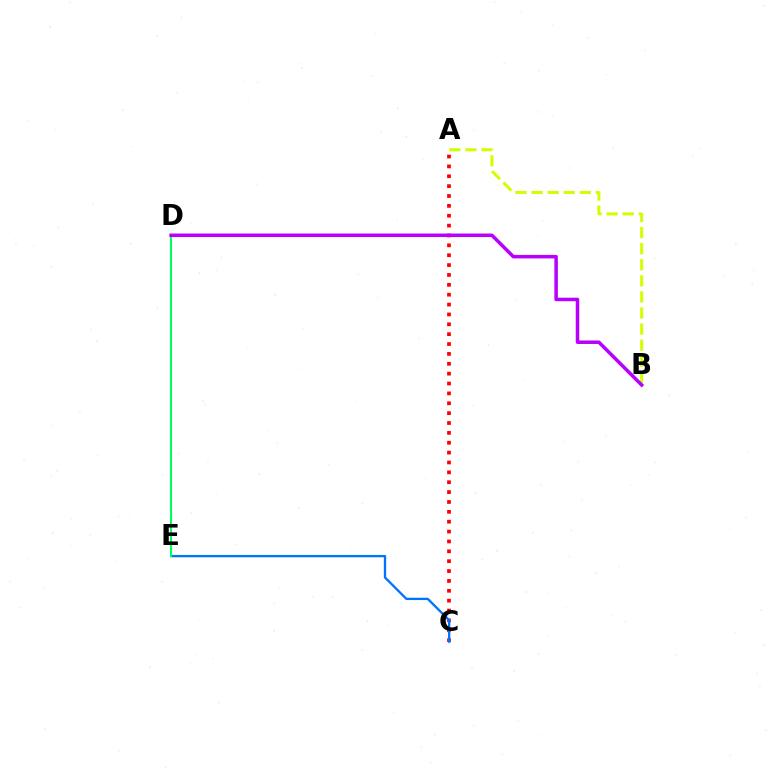{('A', 'C'): [{'color': '#ff0000', 'line_style': 'dotted', 'thickness': 2.68}], ('C', 'E'): [{'color': '#0074ff', 'line_style': 'solid', 'thickness': 1.67}], ('A', 'B'): [{'color': '#d1ff00', 'line_style': 'dashed', 'thickness': 2.18}], ('D', 'E'): [{'color': '#00ff5c', 'line_style': 'solid', 'thickness': 1.51}], ('B', 'D'): [{'color': '#b900ff', 'line_style': 'solid', 'thickness': 2.52}]}